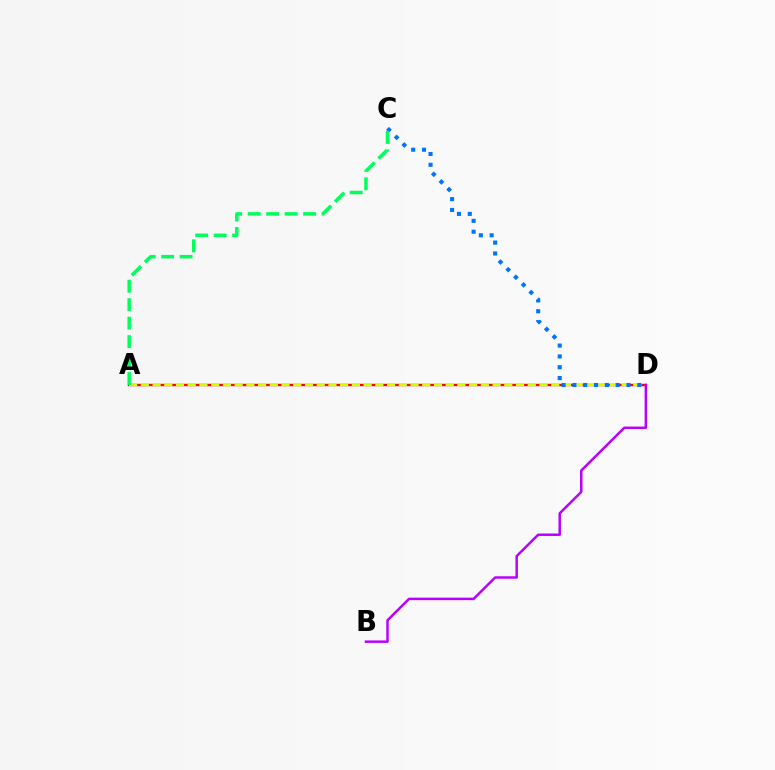{('A', 'D'): [{'color': '#ff0000', 'line_style': 'solid', 'thickness': 1.71}, {'color': '#d1ff00', 'line_style': 'dashed', 'thickness': 1.59}], ('B', 'D'): [{'color': '#b900ff', 'line_style': 'solid', 'thickness': 1.78}], ('C', 'D'): [{'color': '#0074ff', 'line_style': 'dotted', 'thickness': 2.94}], ('A', 'C'): [{'color': '#00ff5c', 'line_style': 'dashed', 'thickness': 2.51}]}